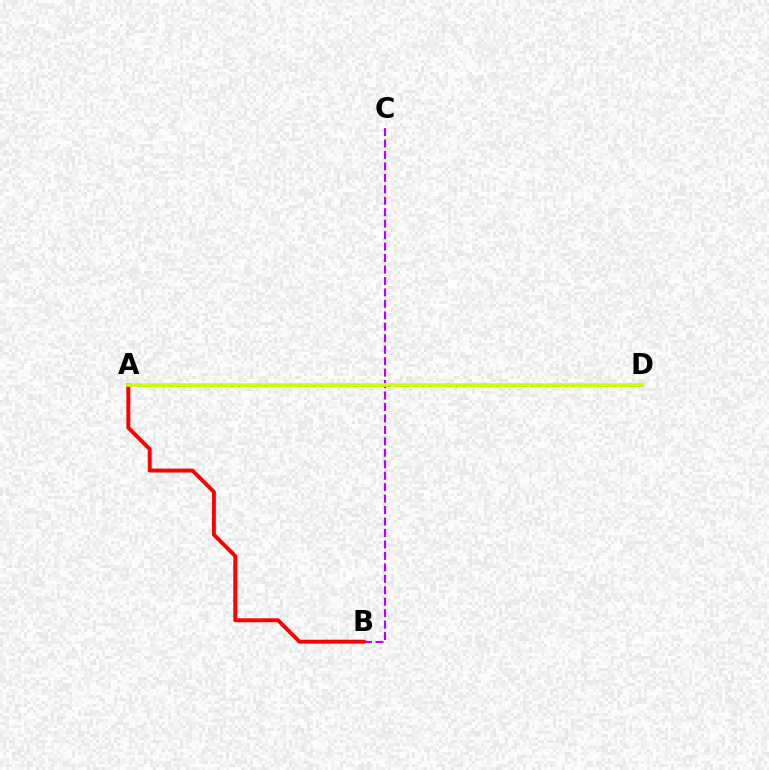{('B', 'C'): [{'color': '#b900ff', 'line_style': 'dashed', 'thickness': 1.56}], ('A', 'D'): [{'color': '#00ff5c', 'line_style': 'dotted', 'thickness': 2.27}, {'color': '#0074ff', 'line_style': 'dotted', 'thickness': 1.85}, {'color': '#d1ff00', 'line_style': 'solid', 'thickness': 2.63}], ('A', 'B'): [{'color': '#ff0000', 'line_style': 'solid', 'thickness': 2.82}]}